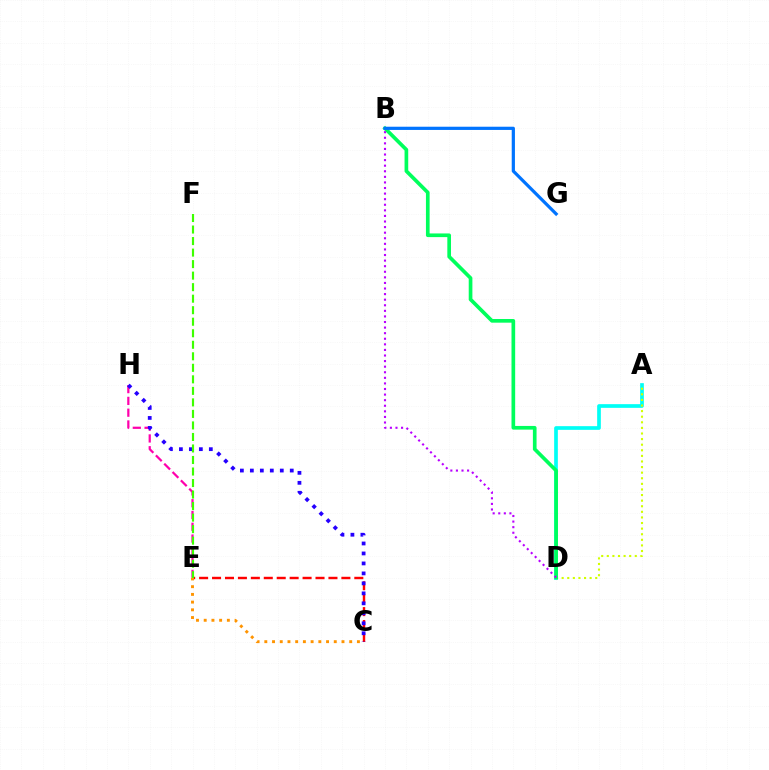{('A', 'D'): [{'color': '#00fff6', 'line_style': 'solid', 'thickness': 2.66}, {'color': '#d1ff00', 'line_style': 'dotted', 'thickness': 1.52}], ('E', 'H'): [{'color': '#ff00ac', 'line_style': 'dashed', 'thickness': 1.6}], ('B', 'D'): [{'color': '#00ff5c', 'line_style': 'solid', 'thickness': 2.64}, {'color': '#b900ff', 'line_style': 'dotted', 'thickness': 1.52}], ('C', 'E'): [{'color': '#ff0000', 'line_style': 'dashed', 'thickness': 1.76}, {'color': '#ff9400', 'line_style': 'dotted', 'thickness': 2.1}], ('B', 'G'): [{'color': '#0074ff', 'line_style': 'solid', 'thickness': 2.32}], ('C', 'H'): [{'color': '#2500ff', 'line_style': 'dotted', 'thickness': 2.71}], ('E', 'F'): [{'color': '#3dff00', 'line_style': 'dashed', 'thickness': 1.57}]}